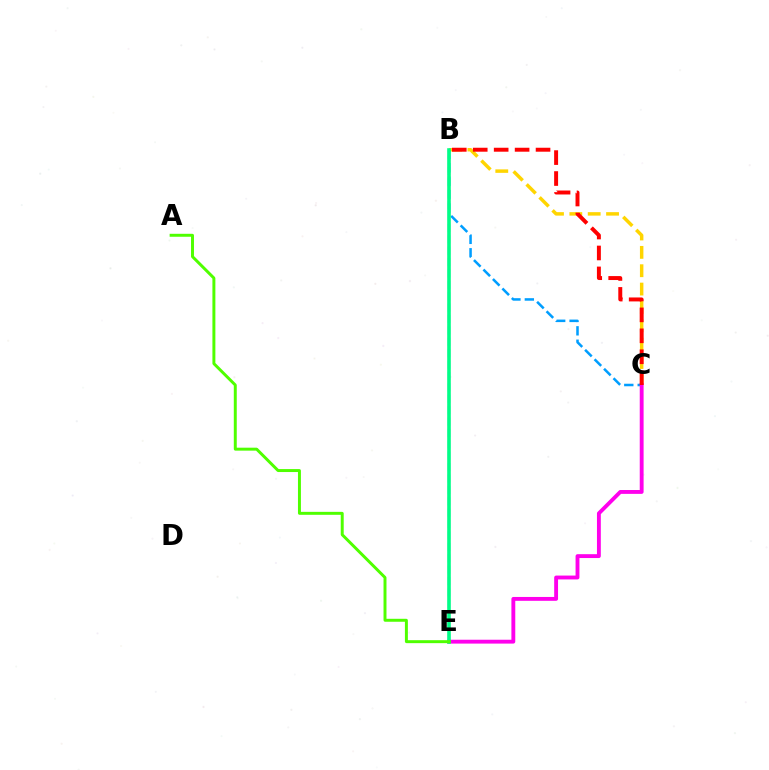{('B', 'C'): [{'color': '#ffd500', 'line_style': 'dashed', 'thickness': 2.49}, {'color': '#009eff', 'line_style': 'dashed', 'thickness': 1.82}, {'color': '#ff0000', 'line_style': 'dashed', 'thickness': 2.84}], ('B', 'E'): [{'color': '#3700ff', 'line_style': 'dashed', 'thickness': 1.55}, {'color': '#00ff86', 'line_style': 'solid', 'thickness': 2.59}], ('C', 'E'): [{'color': '#ff00ed', 'line_style': 'solid', 'thickness': 2.78}], ('A', 'E'): [{'color': '#4fff00', 'line_style': 'solid', 'thickness': 2.13}]}